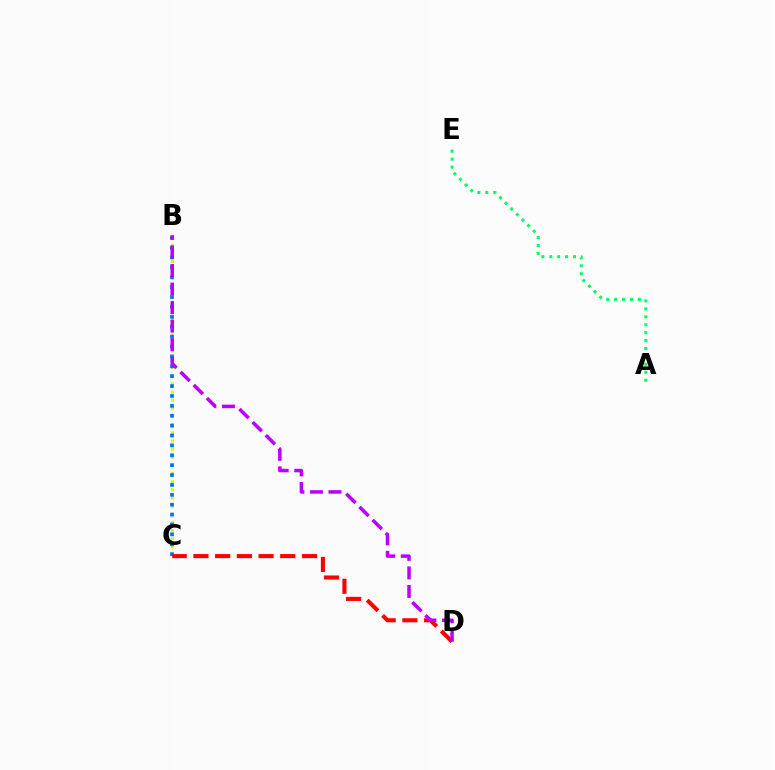{('B', 'C'): [{'color': '#d1ff00', 'line_style': 'dotted', 'thickness': 2.22}, {'color': '#0074ff', 'line_style': 'dotted', 'thickness': 2.69}], ('C', 'D'): [{'color': '#ff0000', 'line_style': 'dashed', 'thickness': 2.95}], ('B', 'D'): [{'color': '#b900ff', 'line_style': 'dashed', 'thickness': 2.52}], ('A', 'E'): [{'color': '#00ff5c', 'line_style': 'dotted', 'thickness': 2.15}]}